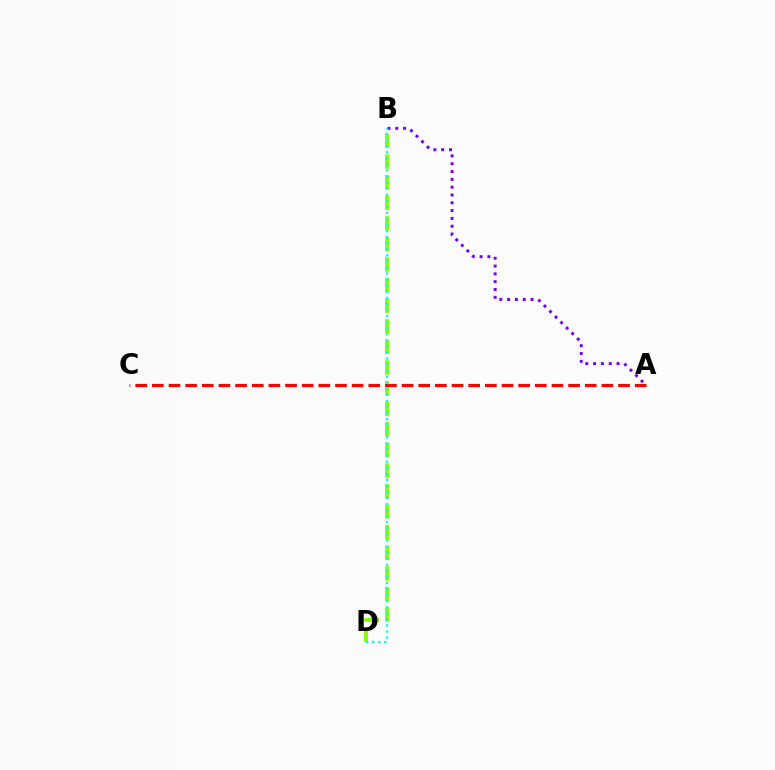{('A', 'B'): [{'color': '#7200ff', 'line_style': 'dotted', 'thickness': 2.12}], ('B', 'D'): [{'color': '#84ff00', 'line_style': 'dashed', 'thickness': 2.8}, {'color': '#00fff6', 'line_style': 'dotted', 'thickness': 1.65}], ('A', 'C'): [{'color': '#ff0000', 'line_style': 'dashed', 'thickness': 2.26}]}